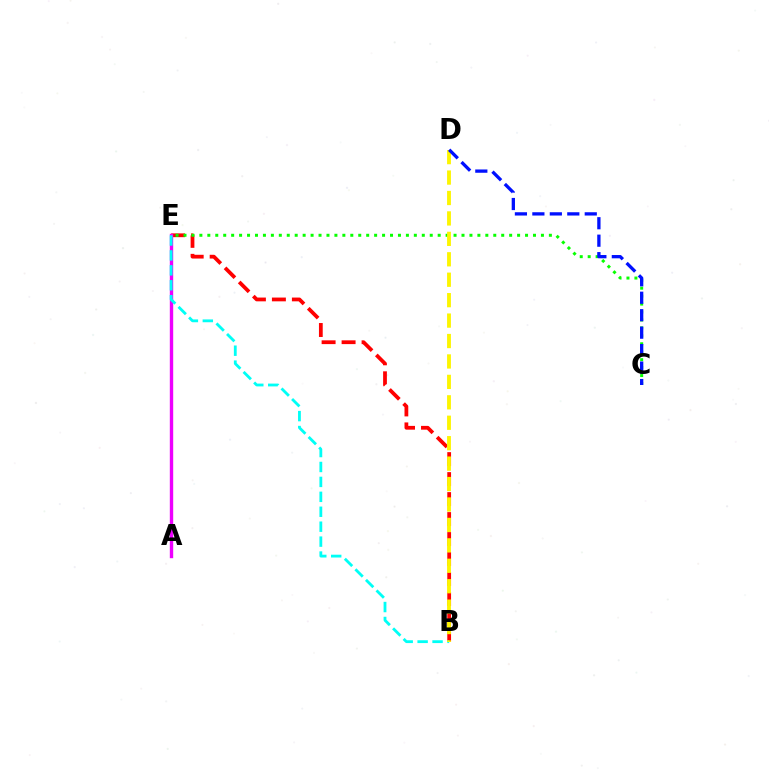{('B', 'E'): [{'color': '#ff0000', 'line_style': 'dashed', 'thickness': 2.72}, {'color': '#00fff6', 'line_style': 'dashed', 'thickness': 2.03}], ('A', 'E'): [{'color': '#ee00ff', 'line_style': 'solid', 'thickness': 2.44}], ('C', 'E'): [{'color': '#08ff00', 'line_style': 'dotted', 'thickness': 2.16}], ('B', 'D'): [{'color': '#fcf500', 'line_style': 'dashed', 'thickness': 2.78}], ('C', 'D'): [{'color': '#0010ff', 'line_style': 'dashed', 'thickness': 2.37}]}